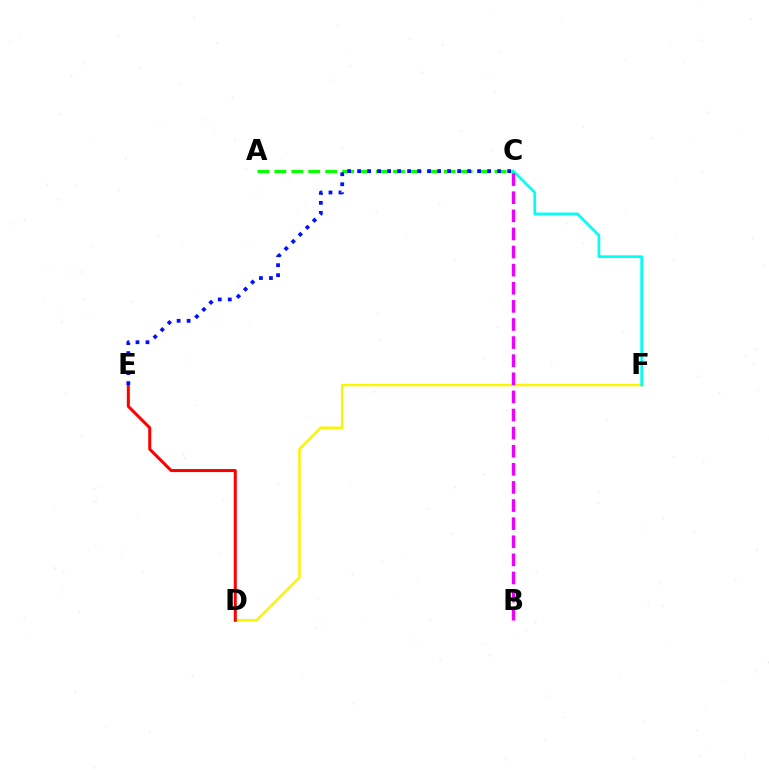{('D', 'F'): [{'color': '#fcf500', 'line_style': 'solid', 'thickness': 1.83}], ('D', 'E'): [{'color': '#ff0000', 'line_style': 'solid', 'thickness': 2.17}], ('A', 'C'): [{'color': '#08ff00', 'line_style': 'dashed', 'thickness': 2.3}], ('C', 'F'): [{'color': '#00fff6', 'line_style': 'solid', 'thickness': 1.94}], ('C', 'E'): [{'color': '#0010ff', 'line_style': 'dotted', 'thickness': 2.72}], ('B', 'C'): [{'color': '#ee00ff', 'line_style': 'dashed', 'thickness': 2.46}]}